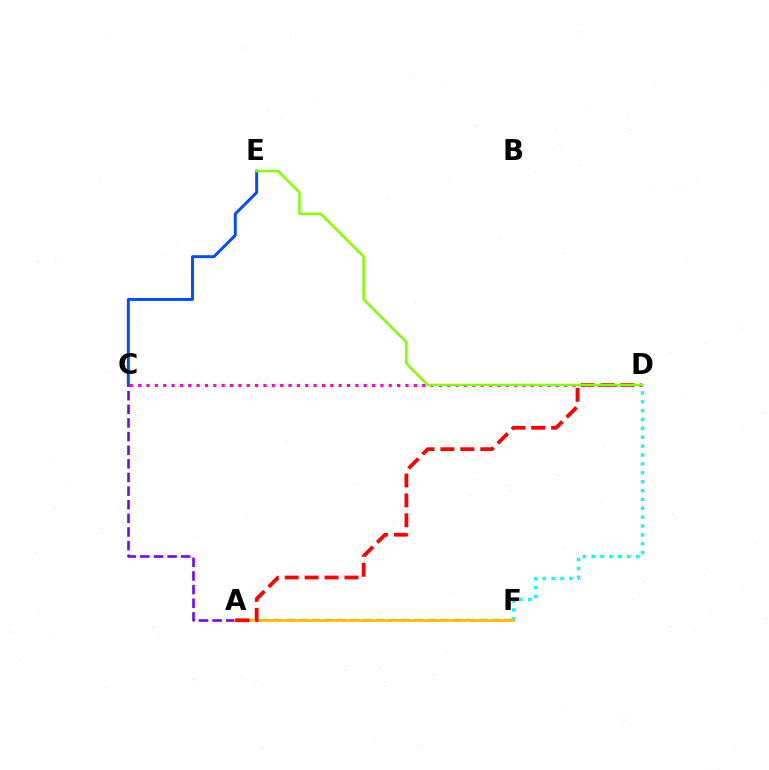{('A', 'F'): [{'color': '#00ff39', 'line_style': 'dashed', 'thickness': 1.74}, {'color': '#ffbd00', 'line_style': 'solid', 'thickness': 1.96}], ('C', 'D'): [{'color': '#ff00cf', 'line_style': 'dotted', 'thickness': 2.27}], ('D', 'F'): [{'color': '#00fff6', 'line_style': 'dotted', 'thickness': 2.41}], ('C', 'E'): [{'color': '#004bff', 'line_style': 'solid', 'thickness': 2.1}], ('A', 'C'): [{'color': '#7200ff', 'line_style': 'dashed', 'thickness': 1.85}], ('A', 'D'): [{'color': '#ff0000', 'line_style': 'dashed', 'thickness': 2.71}], ('D', 'E'): [{'color': '#84ff00', 'line_style': 'solid', 'thickness': 1.81}]}